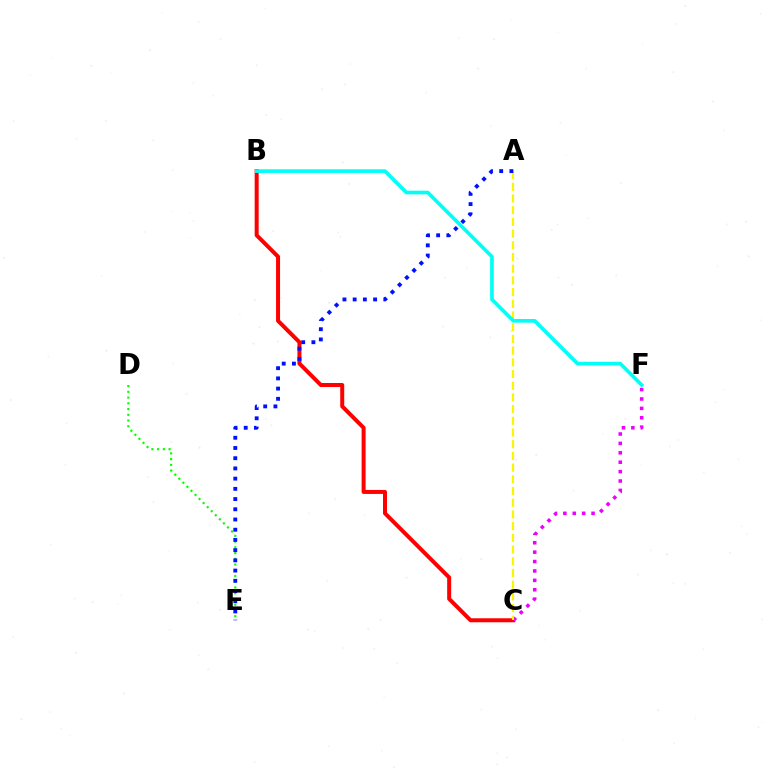{('D', 'E'): [{'color': '#08ff00', 'line_style': 'dotted', 'thickness': 1.56}], ('B', 'C'): [{'color': '#ff0000', 'line_style': 'solid', 'thickness': 2.88}], ('C', 'F'): [{'color': '#ee00ff', 'line_style': 'dotted', 'thickness': 2.55}], ('A', 'C'): [{'color': '#fcf500', 'line_style': 'dashed', 'thickness': 1.59}], ('A', 'E'): [{'color': '#0010ff', 'line_style': 'dotted', 'thickness': 2.78}], ('B', 'F'): [{'color': '#00fff6', 'line_style': 'solid', 'thickness': 2.63}]}